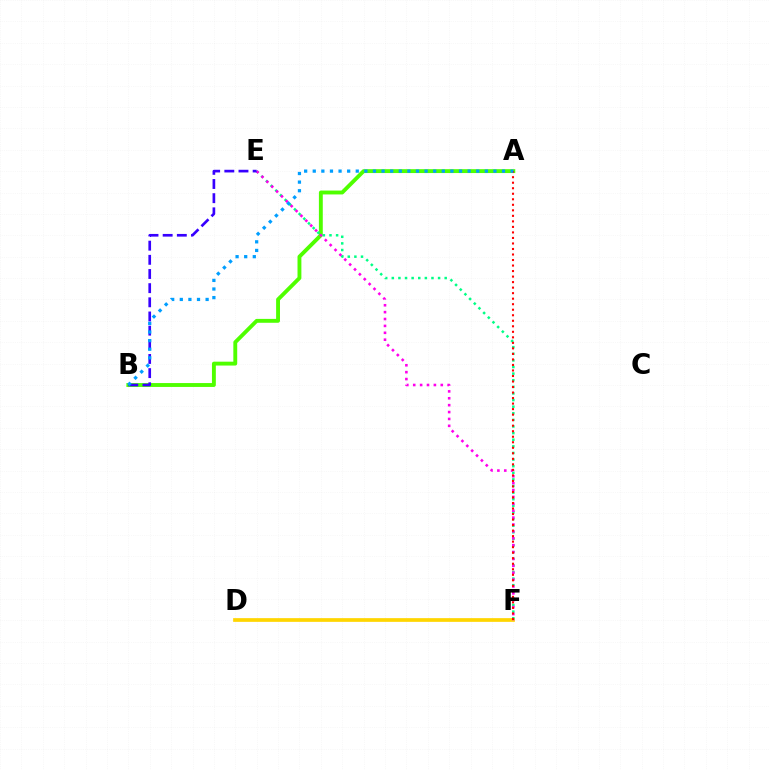{('D', 'F'): [{'color': '#ffd500', 'line_style': 'solid', 'thickness': 2.67}], ('A', 'B'): [{'color': '#4fff00', 'line_style': 'solid', 'thickness': 2.79}, {'color': '#009eff', 'line_style': 'dotted', 'thickness': 2.34}], ('E', 'F'): [{'color': '#00ff86', 'line_style': 'dotted', 'thickness': 1.8}, {'color': '#ff00ed', 'line_style': 'dotted', 'thickness': 1.87}], ('A', 'F'): [{'color': '#ff0000', 'line_style': 'dotted', 'thickness': 1.5}], ('B', 'E'): [{'color': '#3700ff', 'line_style': 'dashed', 'thickness': 1.92}]}